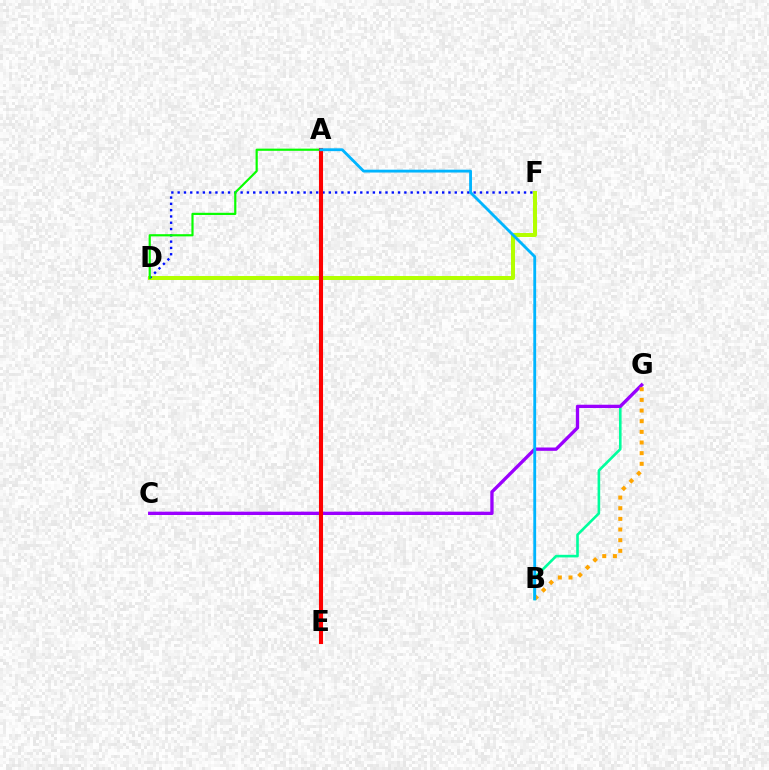{('D', 'F'): [{'color': '#b3ff00', 'line_style': 'solid', 'thickness': 2.89}, {'color': '#0010ff', 'line_style': 'dotted', 'thickness': 1.71}], ('B', 'G'): [{'color': '#00ff9d', 'line_style': 'solid', 'thickness': 1.88}, {'color': '#ffa500', 'line_style': 'dotted', 'thickness': 2.89}], ('C', 'G'): [{'color': '#9b00ff', 'line_style': 'solid', 'thickness': 2.4}], ('A', 'E'): [{'color': '#ff00bd', 'line_style': 'solid', 'thickness': 1.74}, {'color': '#ff0000', 'line_style': 'solid', 'thickness': 2.94}], ('A', 'D'): [{'color': '#08ff00', 'line_style': 'solid', 'thickness': 1.58}], ('A', 'B'): [{'color': '#00b5ff', 'line_style': 'solid', 'thickness': 2.04}]}